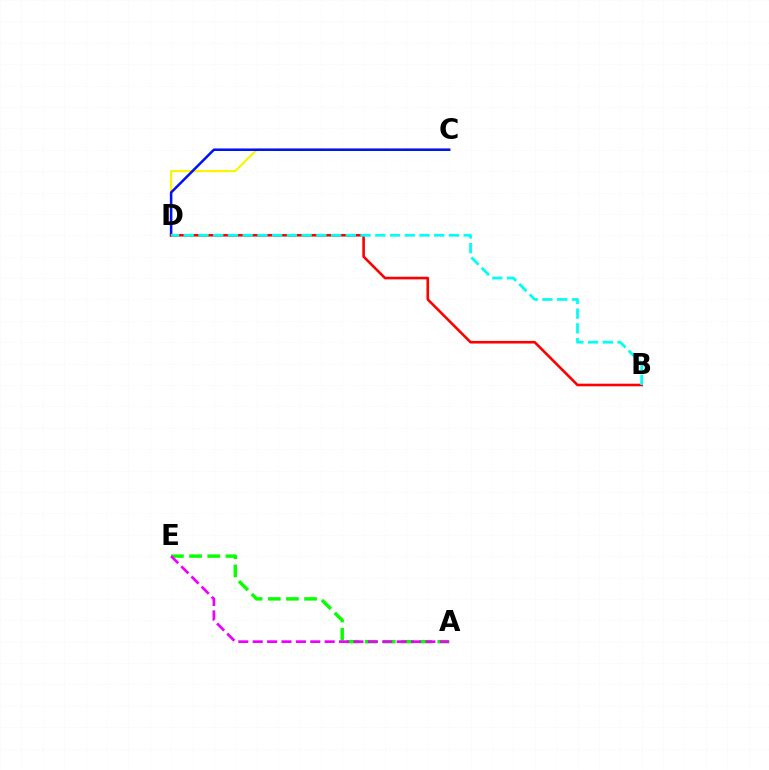{('C', 'D'): [{'color': '#fcf500', 'line_style': 'solid', 'thickness': 1.6}, {'color': '#0010ff', 'line_style': 'solid', 'thickness': 1.82}], ('A', 'E'): [{'color': '#08ff00', 'line_style': 'dashed', 'thickness': 2.47}, {'color': '#ee00ff', 'line_style': 'dashed', 'thickness': 1.96}], ('B', 'D'): [{'color': '#ff0000', 'line_style': 'solid', 'thickness': 1.88}, {'color': '#00fff6', 'line_style': 'dashed', 'thickness': 2.0}]}